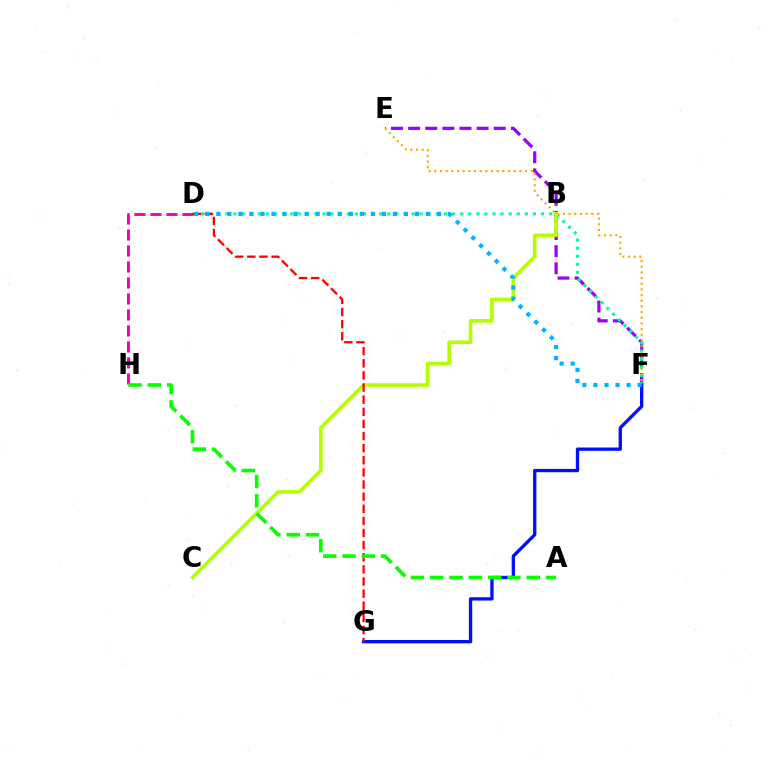{('E', 'F'): [{'color': '#9b00ff', 'line_style': 'dashed', 'thickness': 2.33}, {'color': '#ffa500', 'line_style': 'dotted', 'thickness': 1.54}], ('D', 'F'): [{'color': '#00ff9d', 'line_style': 'dotted', 'thickness': 2.2}, {'color': '#00b5ff', 'line_style': 'dotted', 'thickness': 3.0}], ('D', 'H'): [{'color': '#ff00bd', 'line_style': 'dashed', 'thickness': 2.17}], ('B', 'C'): [{'color': '#b3ff00', 'line_style': 'solid', 'thickness': 2.61}], ('F', 'G'): [{'color': '#0010ff', 'line_style': 'solid', 'thickness': 2.39}], ('D', 'G'): [{'color': '#ff0000', 'line_style': 'dashed', 'thickness': 1.65}], ('A', 'H'): [{'color': '#08ff00', 'line_style': 'dashed', 'thickness': 2.62}]}